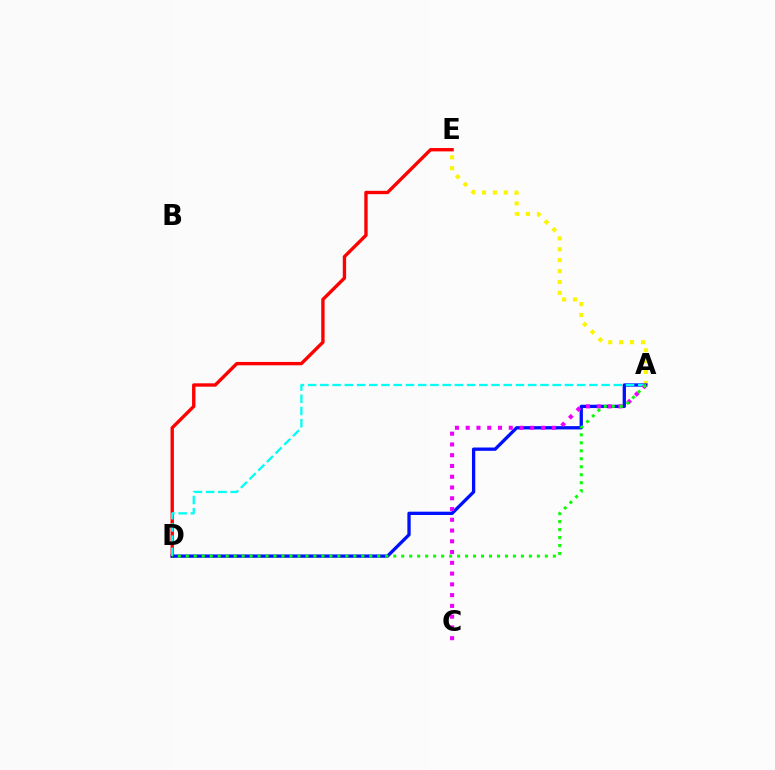{('D', 'E'): [{'color': '#ff0000', 'line_style': 'solid', 'thickness': 2.42}], ('A', 'E'): [{'color': '#fcf500', 'line_style': 'dotted', 'thickness': 2.96}], ('A', 'D'): [{'color': '#0010ff', 'line_style': 'solid', 'thickness': 2.38}, {'color': '#00fff6', 'line_style': 'dashed', 'thickness': 1.66}, {'color': '#08ff00', 'line_style': 'dotted', 'thickness': 2.17}], ('A', 'C'): [{'color': '#ee00ff', 'line_style': 'dotted', 'thickness': 2.92}]}